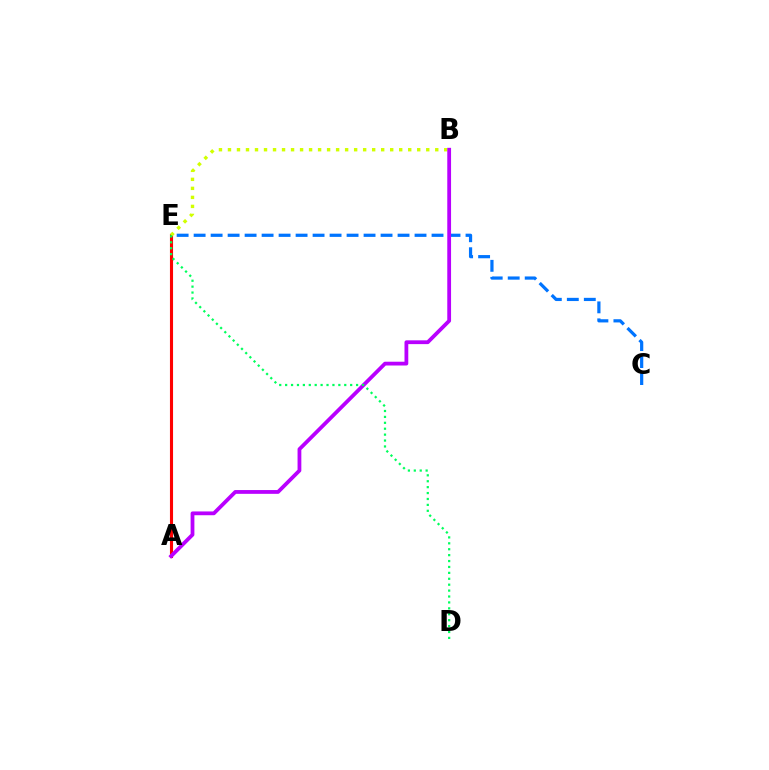{('C', 'E'): [{'color': '#0074ff', 'line_style': 'dashed', 'thickness': 2.31}], ('A', 'E'): [{'color': '#ff0000', 'line_style': 'solid', 'thickness': 2.24}], ('B', 'E'): [{'color': '#d1ff00', 'line_style': 'dotted', 'thickness': 2.45}], ('A', 'B'): [{'color': '#b900ff', 'line_style': 'solid', 'thickness': 2.73}], ('D', 'E'): [{'color': '#00ff5c', 'line_style': 'dotted', 'thickness': 1.61}]}